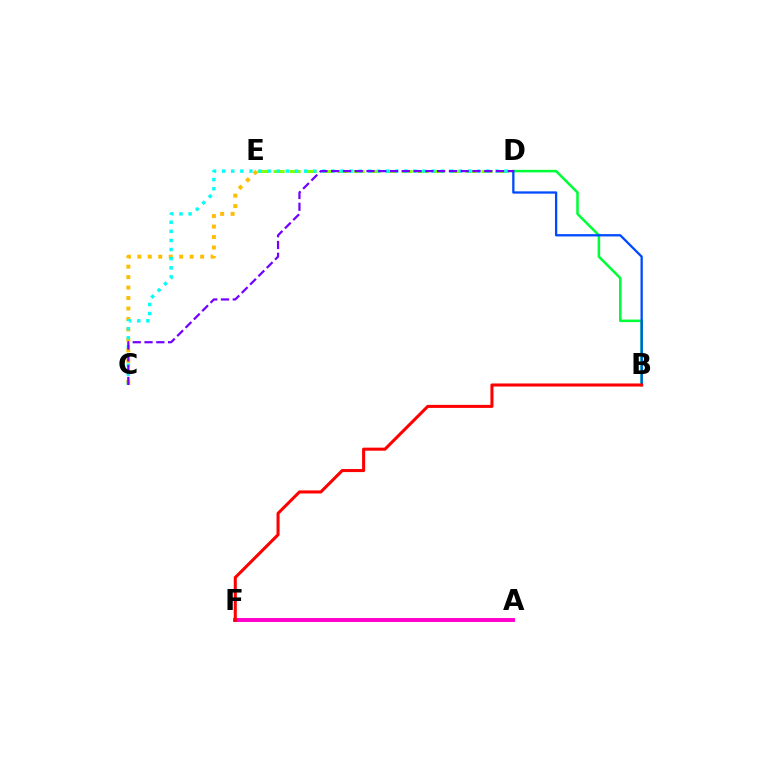{('D', 'E'): [{'color': '#84ff00', 'line_style': 'dashed', 'thickness': 2.17}], ('A', 'F'): [{'color': '#ff00cf', 'line_style': 'solid', 'thickness': 2.82}], ('C', 'E'): [{'color': '#ffbd00', 'line_style': 'dotted', 'thickness': 2.84}], ('B', 'D'): [{'color': '#00ff39', 'line_style': 'solid', 'thickness': 1.84}, {'color': '#004bff', 'line_style': 'solid', 'thickness': 1.66}], ('C', 'D'): [{'color': '#00fff6', 'line_style': 'dotted', 'thickness': 2.48}, {'color': '#7200ff', 'line_style': 'dashed', 'thickness': 1.6}], ('B', 'F'): [{'color': '#ff0000', 'line_style': 'solid', 'thickness': 2.2}]}